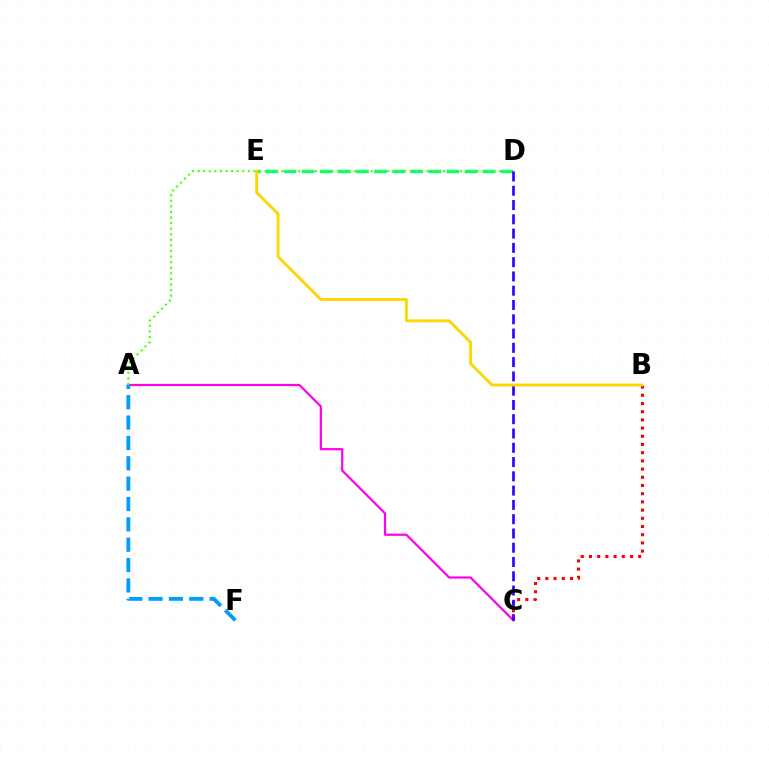{('A', 'C'): [{'color': '#ff00ed', 'line_style': 'solid', 'thickness': 1.59}], ('D', 'E'): [{'color': '#00ff86', 'line_style': 'dashed', 'thickness': 2.46}], ('A', 'D'): [{'color': '#4fff00', 'line_style': 'dotted', 'thickness': 1.52}], ('B', 'C'): [{'color': '#ff0000', 'line_style': 'dotted', 'thickness': 2.23}], ('A', 'F'): [{'color': '#009eff', 'line_style': 'dashed', 'thickness': 2.77}], ('C', 'D'): [{'color': '#3700ff', 'line_style': 'dashed', 'thickness': 1.94}], ('B', 'E'): [{'color': '#ffd500', 'line_style': 'solid', 'thickness': 2.04}]}